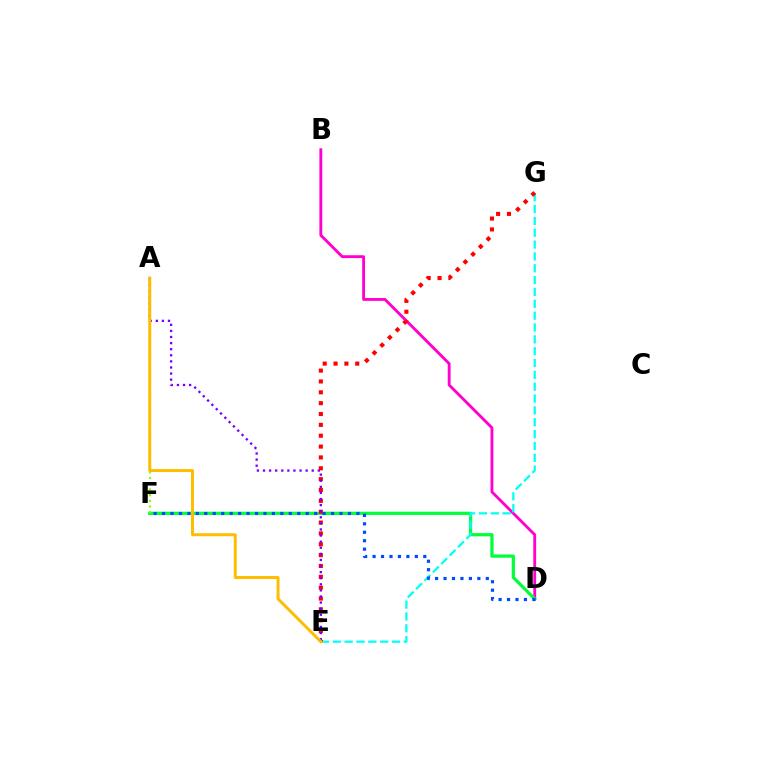{('B', 'D'): [{'color': '#ff00cf', 'line_style': 'solid', 'thickness': 2.05}], ('D', 'F'): [{'color': '#00ff39', 'line_style': 'solid', 'thickness': 2.32}, {'color': '#004bff', 'line_style': 'dotted', 'thickness': 2.3}], ('E', 'G'): [{'color': '#00fff6', 'line_style': 'dashed', 'thickness': 1.61}, {'color': '#ff0000', 'line_style': 'dotted', 'thickness': 2.95}], ('A', 'F'): [{'color': '#84ff00', 'line_style': 'dotted', 'thickness': 1.54}], ('A', 'E'): [{'color': '#7200ff', 'line_style': 'dotted', 'thickness': 1.66}, {'color': '#ffbd00', 'line_style': 'solid', 'thickness': 2.15}]}